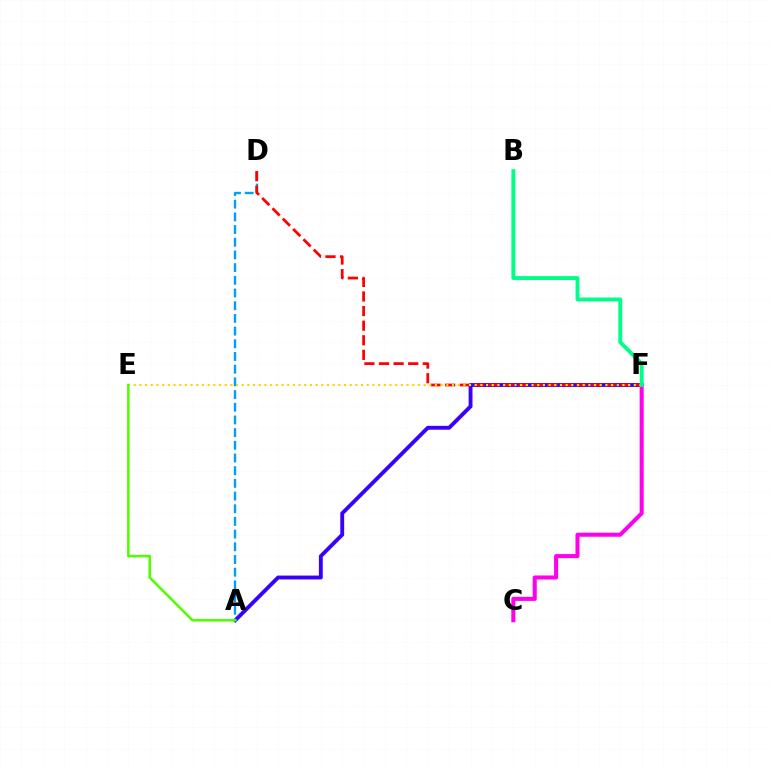{('A', 'F'): [{'color': '#3700ff', 'line_style': 'solid', 'thickness': 2.78}], ('A', 'D'): [{'color': '#009eff', 'line_style': 'dashed', 'thickness': 1.72}], ('D', 'F'): [{'color': '#ff0000', 'line_style': 'dashed', 'thickness': 1.98}], ('C', 'F'): [{'color': '#ff00ed', 'line_style': 'solid', 'thickness': 2.91}], ('E', 'F'): [{'color': '#ffd500', 'line_style': 'dotted', 'thickness': 1.54}], ('B', 'F'): [{'color': '#00ff86', 'line_style': 'solid', 'thickness': 2.81}], ('A', 'E'): [{'color': '#4fff00', 'line_style': 'solid', 'thickness': 1.83}]}